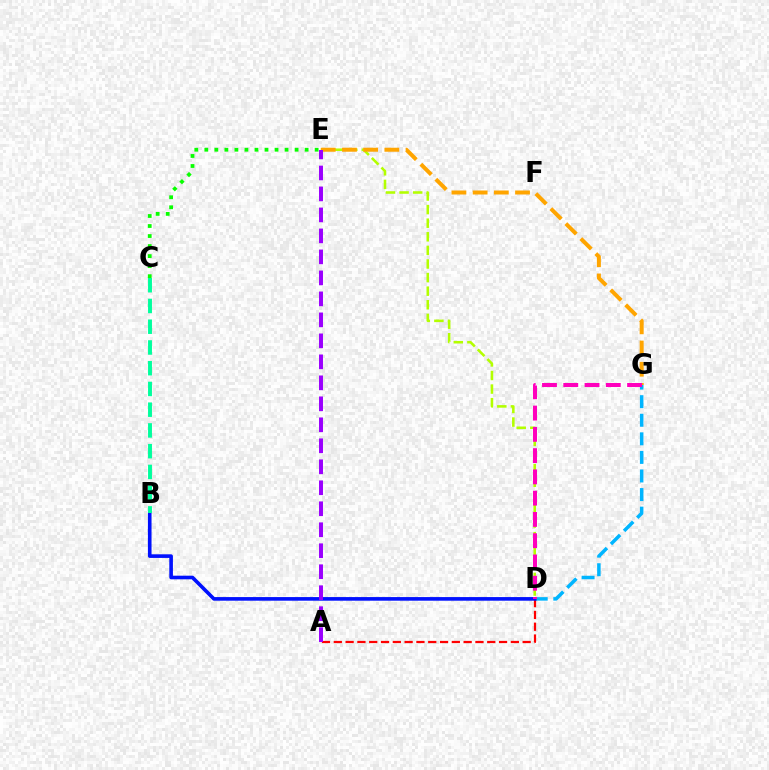{('D', 'G'): [{'color': '#00b5ff', 'line_style': 'dashed', 'thickness': 2.52}, {'color': '#ff00bd', 'line_style': 'dashed', 'thickness': 2.89}], ('A', 'D'): [{'color': '#ff0000', 'line_style': 'dashed', 'thickness': 1.6}], ('D', 'E'): [{'color': '#b3ff00', 'line_style': 'dashed', 'thickness': 1.85}], ('E', 'G'): [{'color': '#ffa500', 'line_style': 'dashed', 'thickness': 2.88}], ('B', 'D'): [{'color': '#0010ff', 'line_style': 'solid', 'thickness': 2.61}], ('B', 'C'): [{'color': '#00ff9d', 'line_style': 'dashed', 'thickness': 2.82}], ('A', 'E'): [{'color': '#9b00ff', 'line_style': 'dashed', 'thickness': 2.85}], ('C', 'E'): [{'color': '#08ff00', 'line_style': 'dotted', 'thickness': 2.73}]}